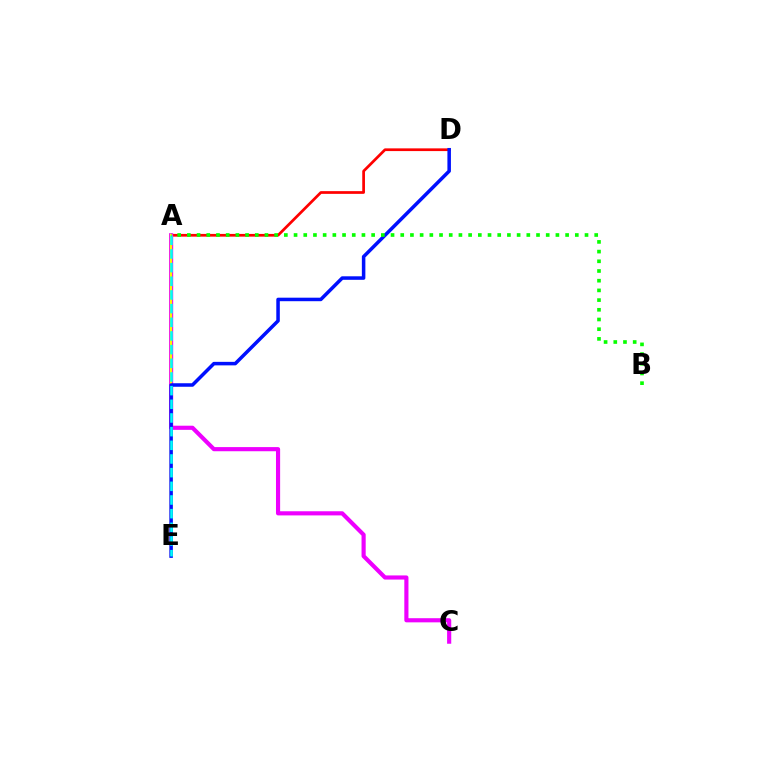{('A', 'D'): [{'color': '#ff0000', 'line_style': 'solid', 'thickness': 1.96}], ('A', 'C'): [{'color': '#ee00ff', 'line_style': 'solid', 'thickness': 2.98}], ('A', 'E'): [{'color': '#fcf500', 'line_style': 'solid', 'thickness': 1.62}, {'color': '#00fff6', 'line_style': 'dashed', 'thickness': 1.86}], ('D', 'E'): [{'color': '#0010ff', 'line_style': 'solid', 'thickness': 2.53}], ('A', 'B'): [{'color': '#08ff00', 'line_style': 'dotted', 'thickness': 2.64}]}